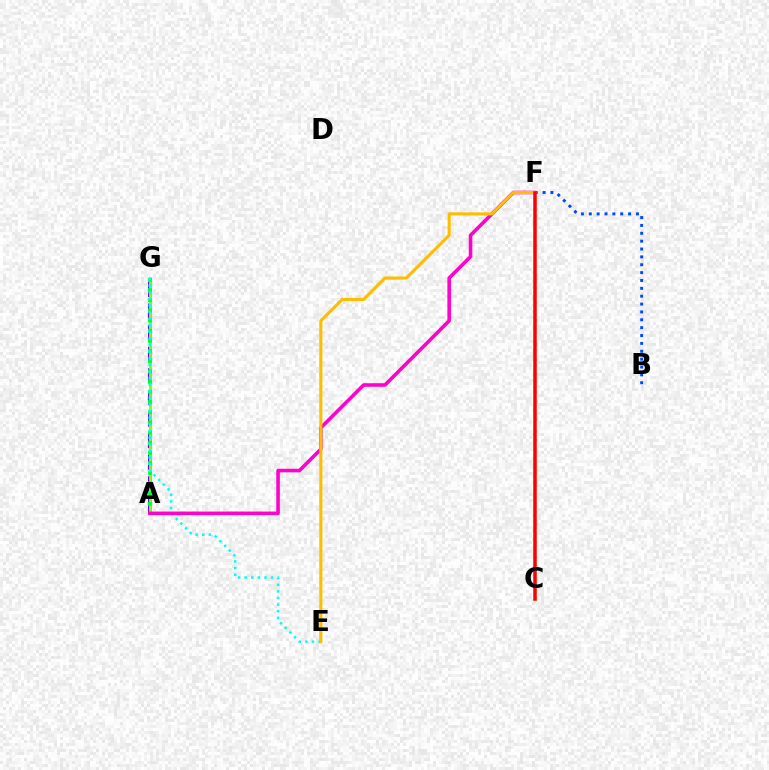{('A', 'G'): [{'color': '#7200ff', 'line_style': 'dashed', 'thickness': 2.93}, {'color': '#84ff00', 'line_style': 'solid', 'thickness': 2.05}, {'color': '#00ff39', 'line_style': 'dotted', 'thickness': 2.76}], ('E', 'G'): [{'color': '#00fff6', 'line_style': 'dotted', 'thickness': 1.8}], ('B', 'F'): [{'color': '#004bff', 'line_style': 'dotted', 'thickness': 2.14}], ('A', 'F'): [{'color': '#ff00cf', 'line_style': 'solid', 'thickness': 2.57}], ('E', 'F'): [{'color': '#ffbd00', 'line_style': 'solid', 'thickness': 2.23}], ('C', 'F'): [{'color': '#ff0000', 'line_style': 'solid', 'thickness': 2.53}]}